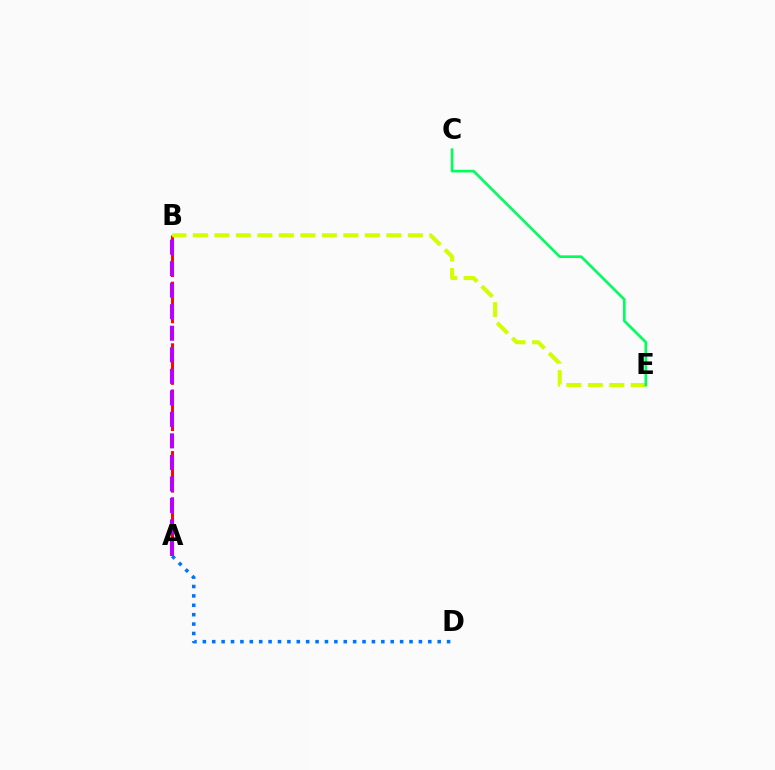{('A', 'D'): [{'color': '#0074ff', 'line_style': 'dotted', 'thickness': 2.55}], ('A', 'B'): [{'color': '#ff0000', 'line_style': 'dashed', 'thickness': 2.09}, {'color': '#b900ff', 'line_style': 'dashed', 'thickness': 2.92}], ('B', 'E'): [{'color': '#d1ff00', 'line_style': 'dashed', 'thickness': 2.92}], ('C', 'E'): [{'color': '#00ff5c', 'line_style': 'solid', 'thickness': 1.92}]}